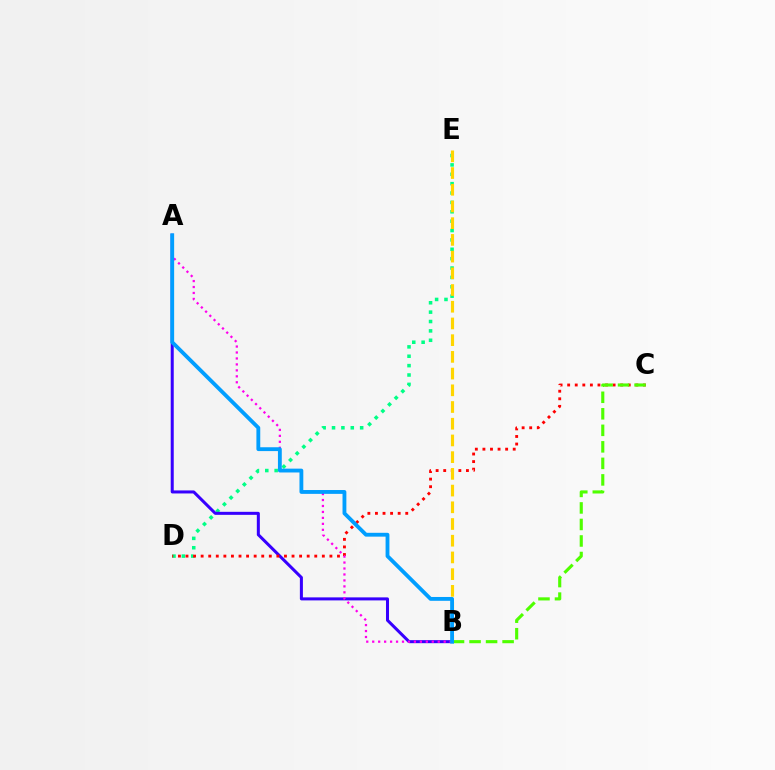{('D', 'E'): [{'color': '#00ff86', 'line_style': 'dotted', 'thickness': 2.55}], ('A', 'B'): [{'color': '#3700ff', 'line_style': 'solid', 'thickness': 2.18}, {'color': '#ff00ed', 'line_style': 'dotted', 'thickness': 1.62}, {'color': '#009eff', 'line_style': 'solid', 'thickness': 2.76}], ('C', 'D'): [{'color': '#ff0000', 'line_style': 'dotted', 'thickness': 2.06}], ('B', 'E'): [{'color': '#ffd500', 'line_style': 'dashed', 'thickness': 2.27}], ('B', 'C'): [{'color': '#4fff00', 'line_style': 'dashed', 'thickness': 2.24}]}